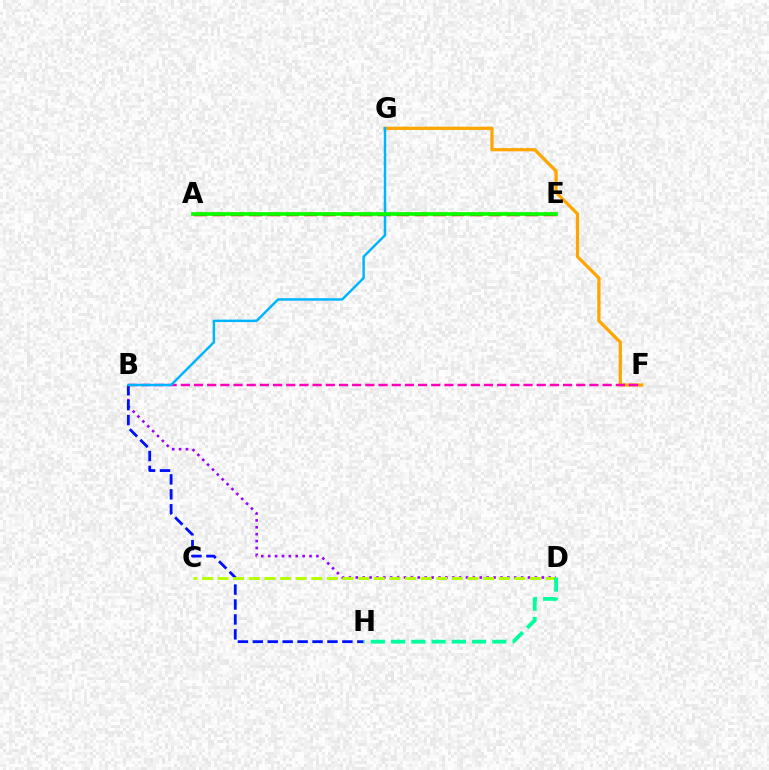{('B', 'D'): [{'color': '#9b00ff', 'line_style': 'dotted', 'thickness': 1.87}], ('F', 'G'): [{'color': '#ffa500', 'line_style': 'solid', 'thickness': 2.33}], ('B', 'H'): [{'color': '#0010ff', 'line_style': 'dashed', 'thickness': 2.03}], ('A', 'E'): [{'color': '#ff0000', 'line_style': 'dashed', 'thickness': 2.5}, {'color': '#08ff00', 'line_style': 'solid', 'thickness': 2.64}], ('B', 'F'): [{'color': '#ff00bd', 'line_style': 'dashed', 'thickness': 1.79}], ('C', 'D'): [{'color': '#b3ff00', 'line_style': 'dashed', 'thickness': 2.12}], ('D', 'H'): [{'color': '#00ff9d', 'line_style': 'dashed', 'thickness': 2.75}], ('B', 'G'): [{'color': '#00b5ff', 'line_style': 'solid', 'thickness': 1.78}]}